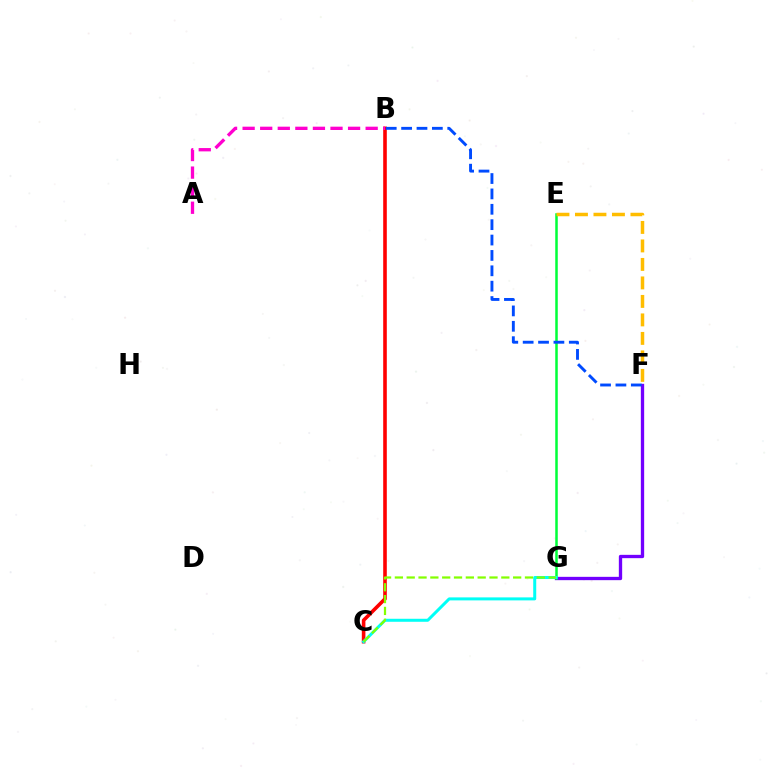{('B', 'C'): [{'color': '#ff0000', 'line_style': 'solid', 'thickness': 2.6}], ('A', 'B'): [{'color': '#ff00cf', 'line_style': 'dashed', 'thickness': 2.39}], ('F', 'G'): [{'color': '#7200ff', 'line_style': 'solid', 'thickness': 2.39}], ('E', 'G'): [{'color': '#00ff39', 'line_style': 'solid', 'thickness': 1.81}], ('B', 'F'): [{'color': '#004bff', 'line_style': 'dashed', 'thickness': 2.09}], ('C', 'G'): [{'color': '#00fff6', 'line_style': 'solid', 'thickness': 2.16}, {'color': '#84ff00', 'line_style': 'dashed', 'thickness': 1.61}], ('E', 'F'): [{'color': '#ffbd00', 'line_style': 'dashed', 'thickness': 2.51}]}